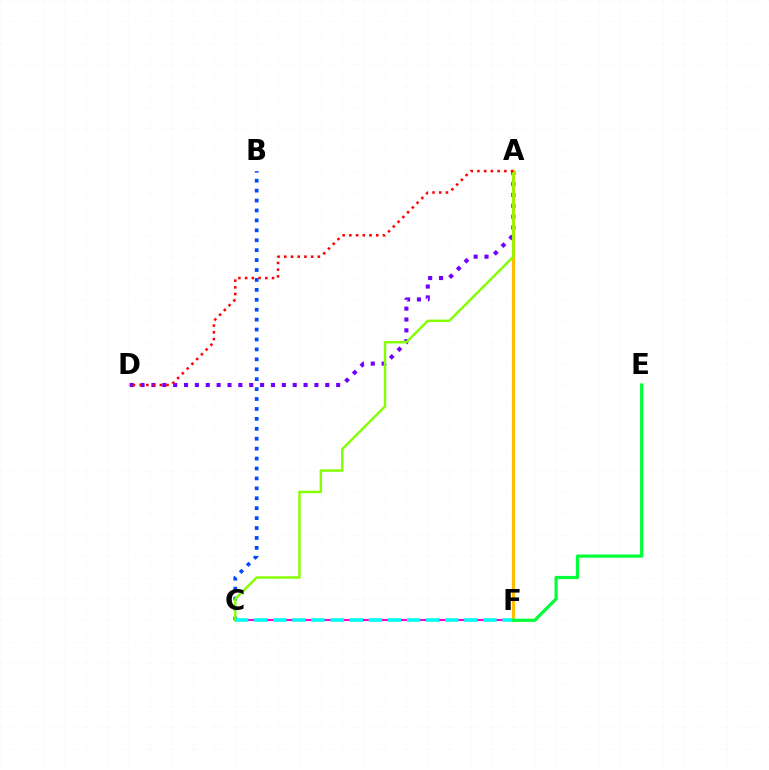{('B', 'C'): [{'color': '#004bff', 'line_style': 'dotted', 'thickness': 2.7}], ('C', 'F'): [{'color': '#ff00cf', 'line_style': 'solid', 'thickness': 1.54}, {'color': '#00fff6', 'line_style': 'dashed', 'thickness': 2.6}], ('A', 'D'): [{'color': '#7200ff', 'line_style': 'dotted', 'thickness': 2.95}, {'color': '#ff0000', 'line_style': 'dotted', 'thickness': 1.83}], ('A', 'F'): [{'color': '#ffbd00', 'line_style': 'solid', 'thickness': 2.28}], ('A', 'C'): [{'color': '#84ff00', 'line_style': 'solid', 'thickness': 1.76}], ('E', 'F'): [{'color': '#00ff39', 'line_style': 'solid', 'thickness': 2.31}]}